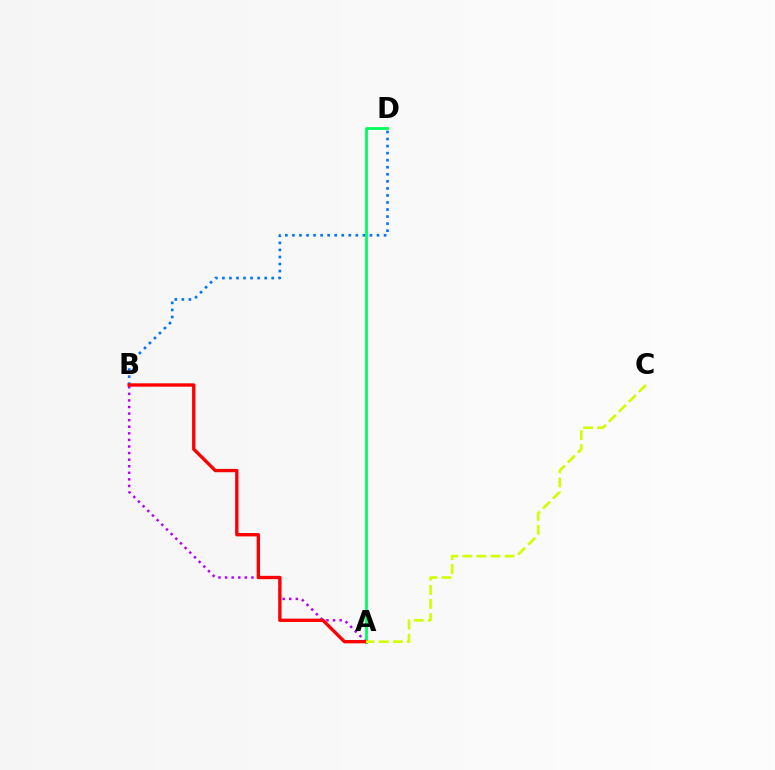{('B', 'D'): [{'color': '#0074ff', 'line_style': 'dotted', 'thickness': 1.92}], ('A', 'D'): [{'color': '#00ff5c', 'line_style': 'solid', 'thickness': 2.02}], ('A', 'B'): [{'color': '#b900ff', 'line_style': 'dotted', 'thickness': 1.79}, {'color': '#ff0000', 'line_style': 'solid', 'thickness': 2.4}], ('A', 'C'): [{'color': '#d1ff00', 'line_style': 'dashed', 'thickness': 1.91}]}